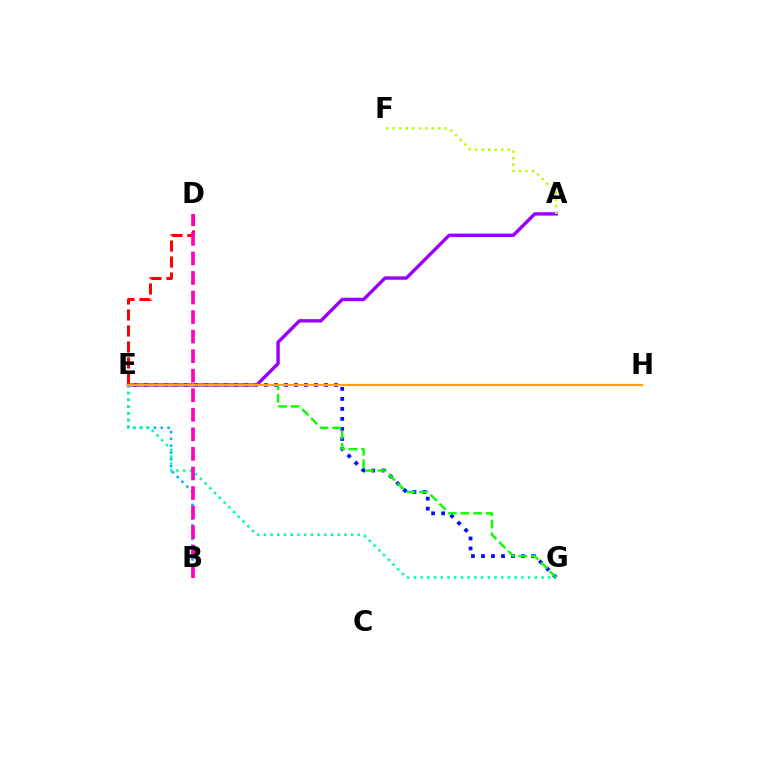{('E', 'G'): [{'color': '#0010ff', 'line_style': 'dotted', 'thickness': 2.72}, {'color': '#00ff9d', 'line_style': 'dotted', 'thickness': 1.82}, {'color': '#08ff00', 'line_style': 'dashed', 'thickness': 1.71}], ('A', 'E'): [{'color': '#9b00ff', 'line_style': 'solid', 'thickness': 2.43}], ('B', 'E'): [{'color': '#00b5ff', 'line_style': 'dotted', 'thickness': 1.85}], ('D', 'E'): [{'color': '#ff0000', 'line_style': 'dashed', 'thickness': 2.17}], ('B', 'D'): [{'color': '#ff00bd', 'line_style': 'dashed', 'thickness': 2.66}], ('A', 'F'): [{'color': '#b3ff00', 'line_style': 'dotted', 'thickness': 1.77}], ('E', 'H'): [{'color': '#ffa500', 'line_style': 'solid', 'thickness': 1.62}]}